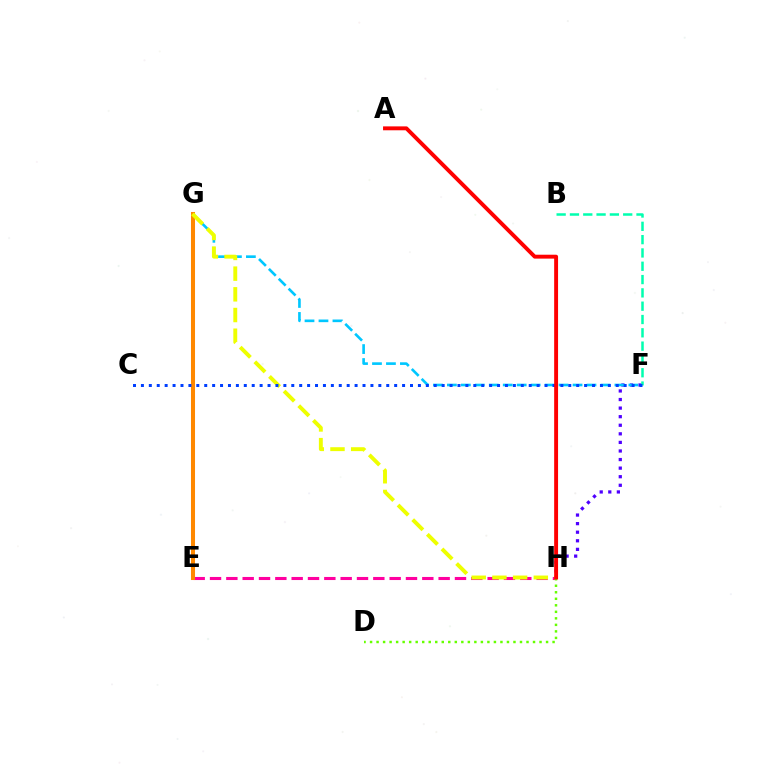{('F', 'H'): [{'color': '#4f00ff', 'line_style': 'dotted', 'thickness': 2.33}], ('E', 'G'): [{'color': '#00ff27', 'line_style': 'dotted', 'thickness': 1.79}, {'color': '#d600ff', 'line_style': 'dashed', 'thickness': 1.94}, {'color': '#ff8800', 'line_style': 'solid', 'thickness': 2.91}], ('F', 'G'): [{'color': '#00c7ff', 'line_style': 'dashed', 'thickness': 1.9}], ('E', 'H'): [{'color': '#ff00a0', 'line_style': 'dashed', 'thickness': 2.22}], ('G', 'H'): [{'color': '#eeff00', 'line_style': 'dashed', 'thickness': 2.81}], ('B', 'F'): [{'color': '#00ffaf', 'line_style': 'dashed', 'thickness': 1.81}], ('C', 'F'): [{'color': '#003fff', 'line_style': 'dotted', 'thickness': 2.15}], ('D', 'H'): [{'color': '#66ff00', 'line_style': 'dotted', 'thickness': 1.77}], ('A', 'H'): [{'color': '#ff0000', 'line_style': 'solid', 'thickness': 2.81}]}